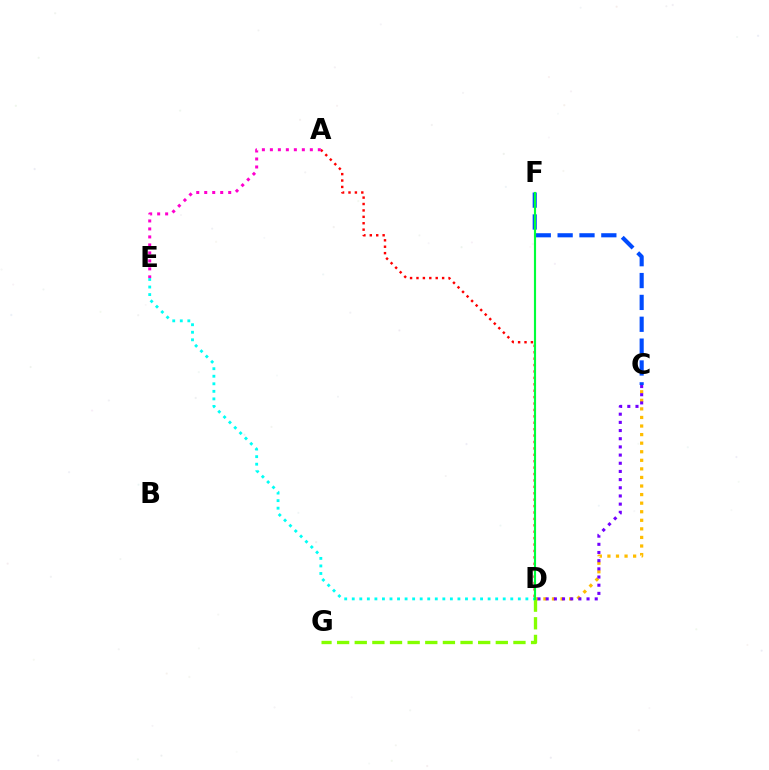{('A', 'D'): [{'color': '#ff0000', 'line_style': 'dotted', 'thickness': 1.74}], ('C', 'D'): [{'color': '#ffbd00', 'line_style': 'dotted', 'thickness': 2.33}, {'color': '#7200ff', 'line_style': 'dotted', 'thickness': 2.22}], ('D', 'G'): [{'color': '#84ff00', 'line_style': 'dashed', 'thickness': 2.4}], ('D', 'E'): [{'color': '#00fff6', 'line_style': 'dotted', 'thickness': 2.05}], ('C', 'F'): [{'color': '#004bff', 'line_style': 'dashed', 'thickness': 2.97}], ('A', 'E'): [{'color': '#ff00cf', 'line_style': 'dotted', 'thickness': 2.17}], ('D', 'F'): [{'color': '#00ff39', 'line_style': 'solid', 'thickness': 1.54}]}